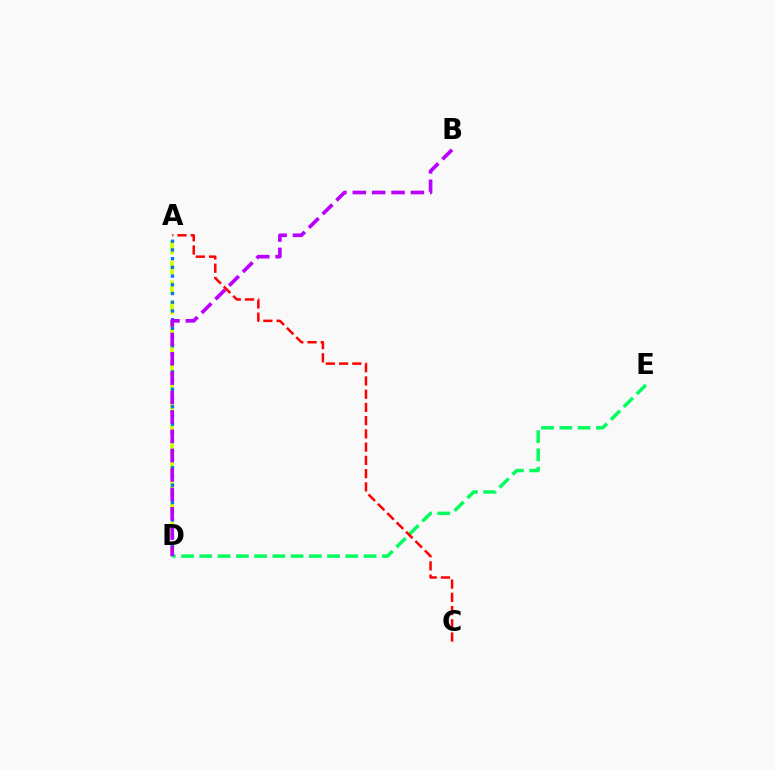{('A', 'D'): [{'color': '#d1ff00', 'line_style': 'dashed', 'thickness': 2.73}, {'color': '#0074ff', 'line_style': 'dotted', 'thickness': 2.37}], ('D', 'E'): [{'color': '#00ff5c', 'line_style': 'dashed', 'thickness': 2.48}], ('A', 'C'): [{'color': '#ff0000', 'line_style': 'dashed', 'thickness': 1.8}], ('B', 'D'): [{'color': '#b900ff', 'line_style': 'dashed', 'thickness': 2.63}]}